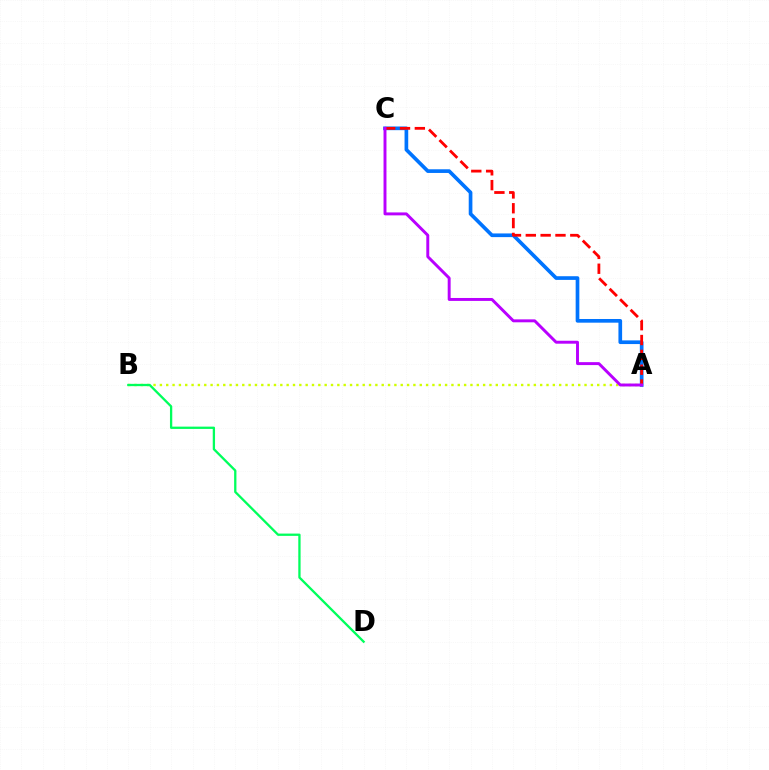{('A', 'C'): [{'color': '#0074ff', 'line_style': 'solid', 'thickness': 2.65}, {'color': '#ff0000', 'line_style': 'dashed', 'thickness': 2.02}, {'color': '#b900ff', 'line_style': 'solid', 'thickness': 2.12}], ('A', 'B'): [{'color': '#d1ff00', 'line_style': 'dotted', 'thickness': 1.72}], ('B', 'D'): [{'color': '#00ff5c', 'line_style': 'solid', 'thickness': 1.66}]}